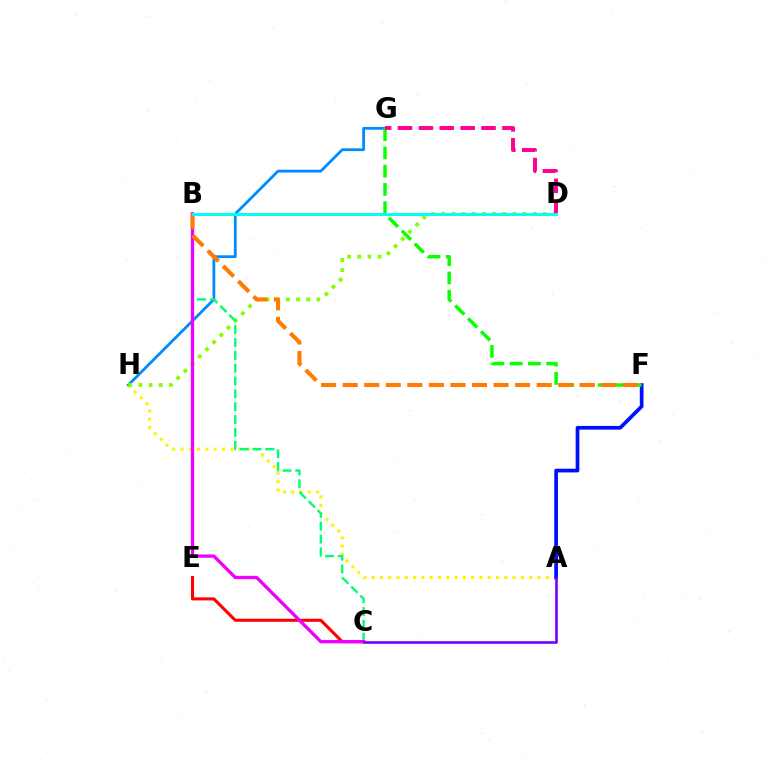{('A', 'H'): [{'color': '#fcf500', 'line_style': 'dotted', 'thickness': 2.25}], ('G', 'H'): [{'color': '#008cff', 'line_style': 'solid', 'thickness': 2.02}], ('A', 'F'): [{'color': '#0010ff', 'line_style': 'solid', 'thickness': 2.67}], ('F', 'G'): [{'color': '#08ff00', 'line_style': 'dashed', 'thickness': 2.48}], ('D', 'H'): [{'color': '#84ff00', 'line_style': 'dotted', 'thickness': 2.76}], ('C', 'E'): [{'color': '#ff0000', 'line_style': 'solid', 'thickness': 2.19}], ('B', 'C'): [{'color': '#00ff74', 'line_style': 'dashed', 'thickness': 1.74}, {'color': '#ee00ff', 'line_style': 'solid', 'thickness': 2.38}], ('B', 'F'): [{'color': '#ff7c00', 'line_style': 'dashed', 'thickness': 2.93}], ('D', 'G'): [{'color': '#ff0094', 'line_style': 'dashed', 'thickness': 2.84}], ('A', 'C'): [{'color': '#7200ff', 'line_style': 'solid', 'thickness': 1.87}], ('B', 'D'): [{'color': '#00fff6', 'line_style': 'solid', 'thickness': 2.14}]}